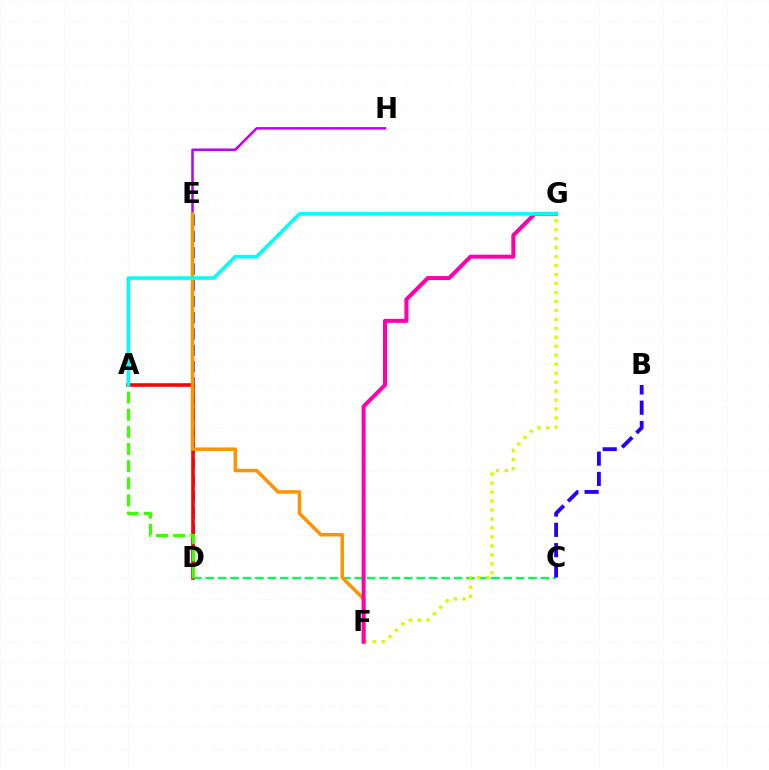{('C', 'D'): [{'color': '#00ff5c', 'line_style': 'dashed', 'thickness': 1.69}], ('D', 'E'): [{'color': '#0074ff', 'line_style': 'dashed', 'thickness': 2.21}], ('A', 'D'): [{'color': '#ff0000', 'line_style': 'solid', 'thickness': 2.59}, {'color': '#3dff00', 'line_style': 'dashed', 'thickness': 2.33}], ('E', 'H'): [{'color': '#b900ff', 'line_style': 'solid', 'thickness': 1.8}], ('B', 'C'): [{'color': '#2500ff', 'line_style': 'dashed', 'thickness': 2.76}], ('E', 'F'): [{'color': '#ff9400', 'line_style': 'solid', 'thickness': 2.52}], ('F', 'G'): [{'color': '#d1ff00', 'line_style': 'dotted', 'thickness': 2.44}, {'color': '#ff00ac', 'line_style': 'solid', 'thickness': 2.9}], ('A', 'G'): [{'color': '#00fff6', 'line_style': 'solid', 'thickness': 2.58}]}